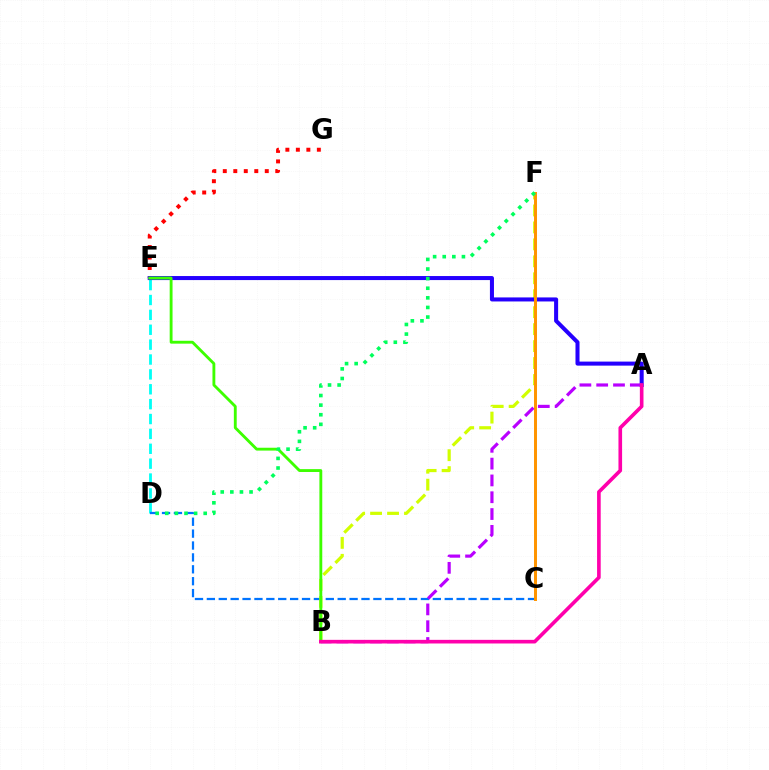{('D', 'E'): [{'color': '#00fff6', 'line_style': 'dashed', 'thickness': 2.02}], ('E', 'G'): [{'color': '#ff0000', 'line_style': 'dotted', 'thickness': 2.85}], ('C', 'D'): [{'color': '#0074ff', 'line_style': 'dashed', 'thickness': 1.62}], ('B', 'F'): [{'color': '#d1ff00', 'line_style': 'dashed', 'thickness': 2.3}], ('A', 'E'): [{'color': '#2500ff', 'line_style': 'solid', 'thickness': 2.9}], ('C', 'F'): [{'color': '#ff9400', 'line_style': 'solid', 'thickness': 2.14}], ('B', 'E'): [{'color': '#3dff00', 'line_style': 'solid', 'thickness': 2.06}], ('D', 'F'): [{'color': '#00ff5c', 'line_style': 'dotted', 'thickness': 2.61}], ('A', 'B'): [{'color': '#b900ff', 'line_style': 'dashed', 'thickness': 2.28}, {'color': '#ff00ac', 'line_style': 'solid', 'thickness': 2.62}]}